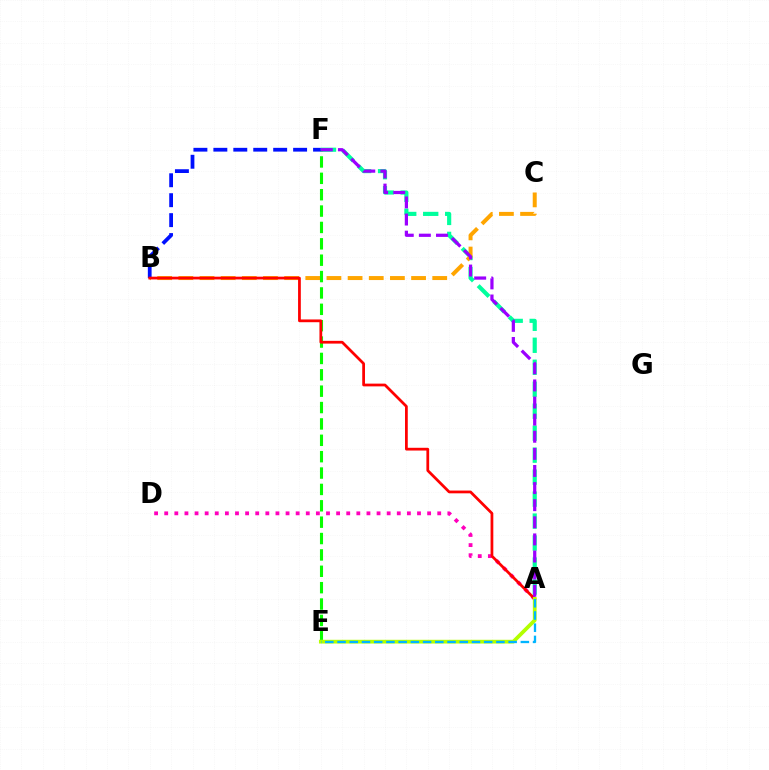{('A', 'F'): [{'color': '#00ff9d', 'line_style': 'dashed', 'thickness': 2.99}, {'color': '#9b00ff', 'line_style': 'dashed', 'thickness': 2.32}], ('B', 'C'): [{'color': '#ffa500', 'line_style': 'dashed', 'thickness': 2.87}], ('E', 'F'): [{'color': '#08ff00', 'line_style': 'dashed', 'thickness': 2.22}], ('A', 'D'): [{'color': '#ff00bd', 'line_style': 'dotted', 'thickness': 2.75}], ('B', 'F'): [{'color': '#0010ff', 'line_style': 'dashed', 'thickness': 2.71}], ('A', 'B'): [{'color': '#ff0000', 'line_style': 'solid', 'thickness': 1.98}], ('A', 'E'): [{'color': '#b3ff00', 'line_style': 'solid', 'thickness': 2.7}, {'color': '#00b5ff', 'line_style': 'dashed', 'thickness': 1.66}]}